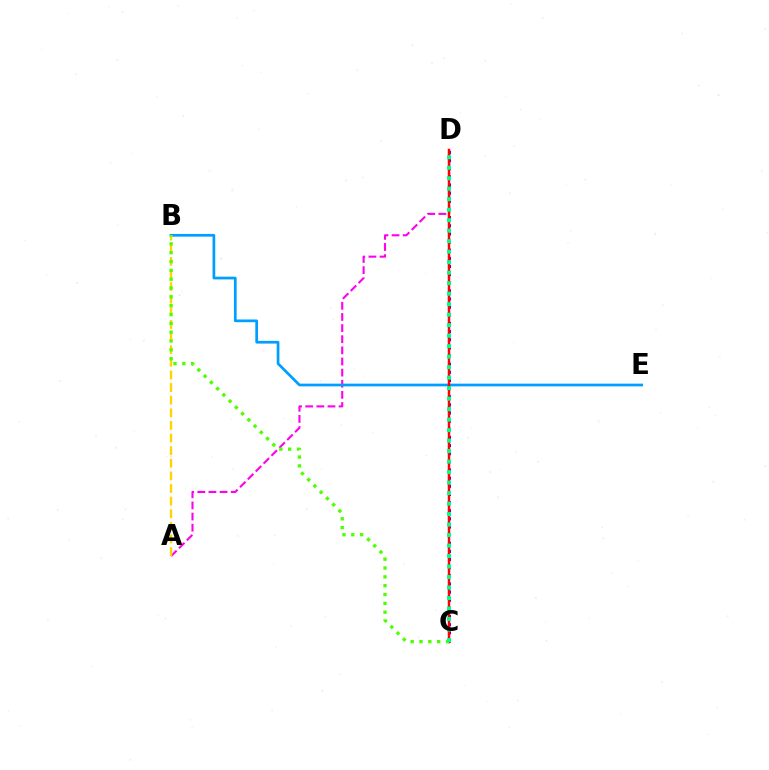{('A', 'D'): [{'color': '#ff00ed', 'line_style': 'dashed', 'thickness': 1.51}], ('B', 'E'): [{'color': '#009eff', 'line_style': 'solid', 'thickness': 1.95}], ('C', 'D'): [{'color': '#3700ff', 'line_style': 'dotted', 'thickness': 2.21}, {'color': '#ff0000', 'line_style': 'solid', 'thickness': 1.78}, {'color': '#00ff86', 'line_style': 'dotted', 'thickness': 2.85}], ('A', 'B'): [{'color': '#ffd500', 'line_style': 'dashed', 'thickness': 1.71}], ('B', 'C'): [{'color': '#4fff00', 'line_style': 'dotted', 'thickness': 2.4}]}